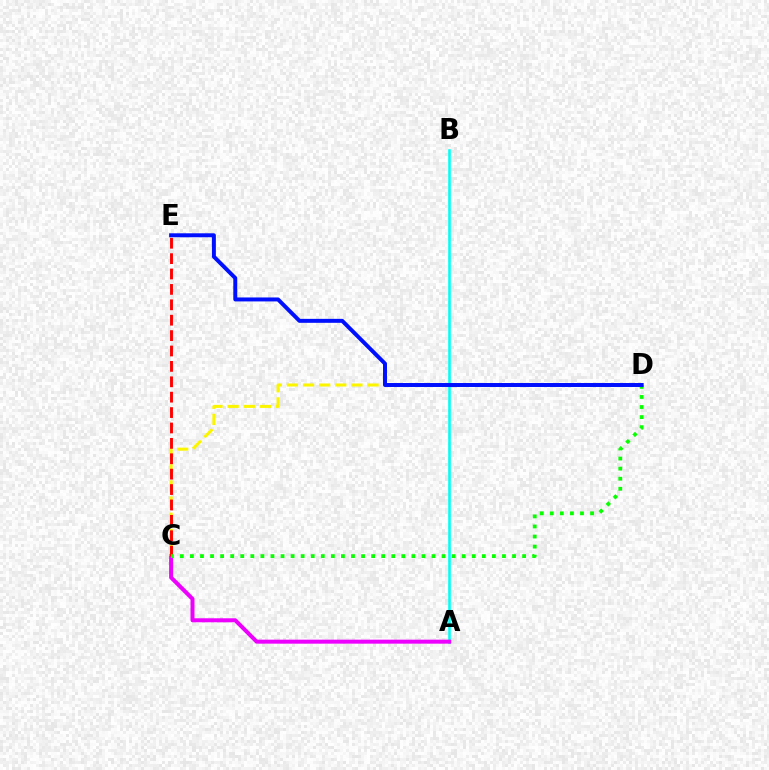{('A', 'B'): [{'color': '#00fff6', 'line_style': 'solid', 'thickness': 1.85}], ('A', 'C'): [{'color': '#ee00ff', 'line_style': 'solid', 'thickness': 2.89}], ('C', 'D'): [{'color': '#fcf500', 'line_style': 'dashed', 'thickness': 2.19}, {'color': '#08ff00', 'line_style': 'dotted', 'thickness': 2.73}], ('C', 'E'): [{'color': '#ff0000', 'line_style': 'dashed', 'thickness': 2.09}], ('D', 'E'): [{'color': '#0010ff', 'line_style': 'solid', 'thickness': 2.86}]}